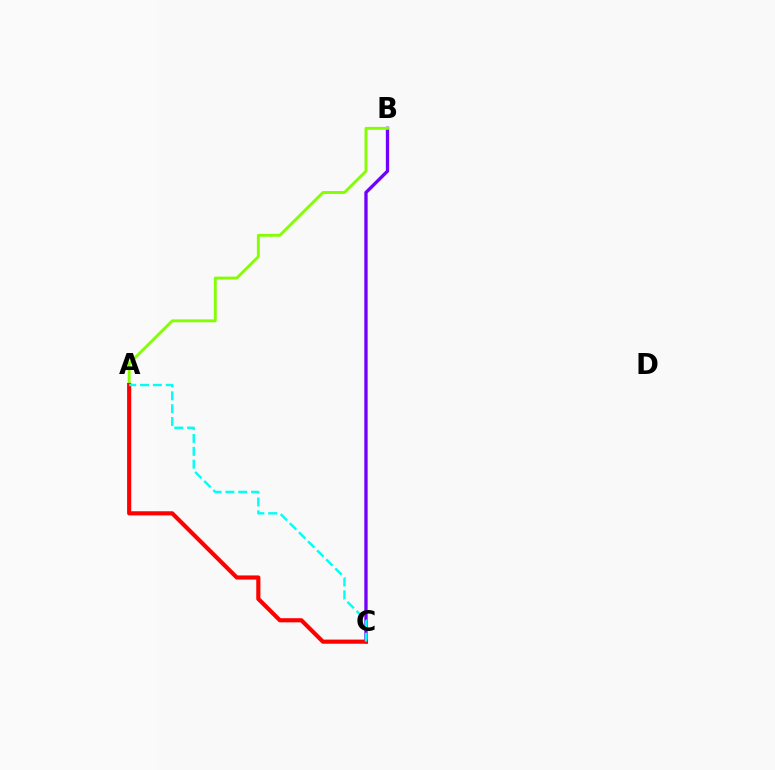{('B', 'C'): [{'color': '#7200ff', 'line_style': 'solid', 'thickness': 2.39}], ('A', 'B'): [{'color': '#84ff00', 'line_style': 'solid', 'thickness': 2.07}], ('A', 'C'): [{'color': '#ff0000', 'line_style': 'solid', 'thickness': 2.98}, {'color': '#00fff6', 'line_style': 'dashed', 'thickness': 1.74}]}